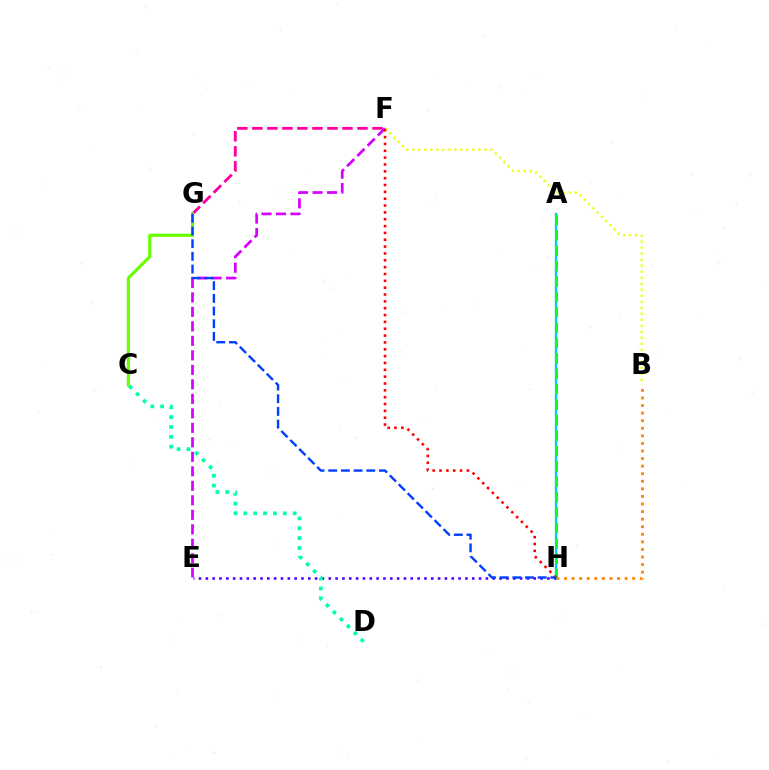{('B', 'H'): [{'color': '#ff8800', 'line_style': 'dotted', 'thickness': 2.06}], ('B', 'F'): [{'color': '#eeff00', 'line_style': 'dotted', 'thickness': 1.63}], ('F', 'G'): [{'color': '#ff00a0', 'line_style': 'dashed', 'thickness': 2.04}], ('A', 'H'): [{'color': '#00c7ff', 'line_style': 'solid', 'thickness': 1.67}, {'color': '#00ff27', 'line_style': 'dashed', 'thickness': 2.09}], ('E', 'H'): [{'color': '#4f00ff', 'line_style': 'dotted', 'thickness': 1.86}], ('E', 'F'): [{'color': '#d600ff', 'line_style': 'dashed', 'thickness': 1.97}], ('C', 'G'): [{'color': '#66ff00', 'line_style': 'solid', 'thickness': 2.23}], ('F', 'H'): [{'color': '#ff0000', 'line_style': 'dotted', 'thickness': 1.86}], ('C', 'D'): [{'color': '#00ffaf', 'line_style': 'dotted', 'thickness': 2.68}], ('G', 'H'): [{'color': '#003fff', 'line_style': 'dashed', 'thickness': 1.72}]}